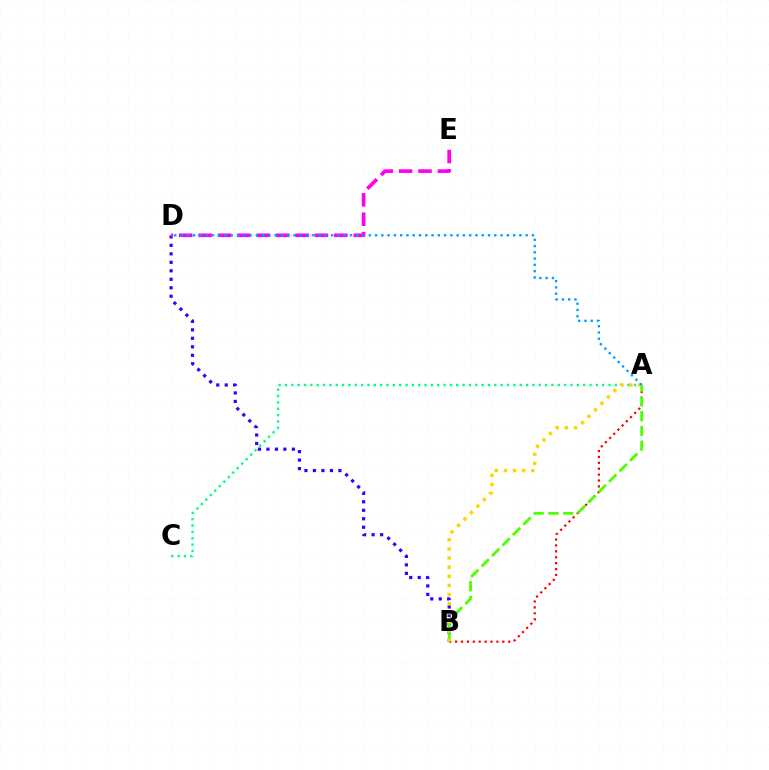{('A', 'B'): [{'color': '#ff0000', 'line_style': 'dotted', 'thickness': 1.6}, {'color': '#4fff00', 'line_style': 'dashed', 'thickness': 2.01}, {'color': '#ffd500', 'line_style': 'dotted', 'thickness': 2.48}], ('A', 'C'): [{'color': '#00ff86', 'line_style': 'dotted', 'thickness': 1.72}], ('B', 'D'): [{'color': '#3700ff', 'line_style': 'dotted', 'thickness': 2.31}], ('D', 'E'): [{'color': '#ff00ed', 'line_style': 'dashed', 'thickness': 2.63}], ('A', 'D'): [{'color': '#009eff', 'line_style': 'dotted', 'thickness': 1.71}]}